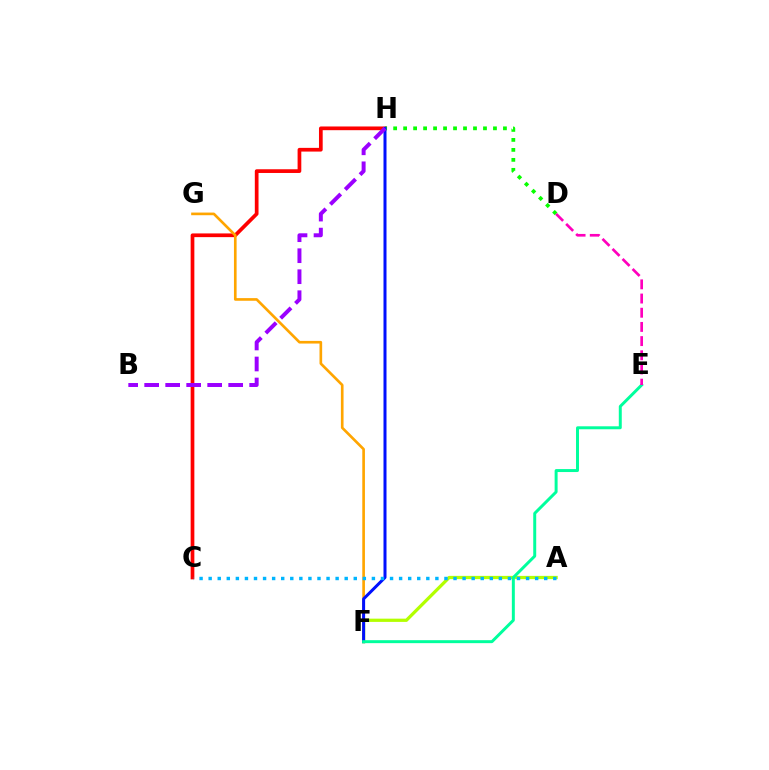{('C', 'H'): [{'color': '#ff0000', 'line_style': 'solid', 'thickness': 2.67}], ('A', 'F'): [{'color': '#b3ff00', 'line_style': 'solid', 'thickness': 2.33}], ('F', 'G'): [{'color': '#ffa500', 'line_style': 'solid', 'thickness': 1.91}], ('D', 'H'): [{'color': '#08ff00', 'line_style': 'dotted', 'thickness': 2.71}], ('F', 'H'): [{'color': '#0010ff', 'line_style': 'solid', 'thickness': 2.16}], ('E', 'F'): [{'color': '#00ff9d', 'line_style': 'solid', 'thickness': 2.14}], ('A', 'C'): [{'color': '#00b5ff', 'line_style': 'dotted', 'thickness': 2.46}], ('D', 'E'): [{'color': '#ff00bd', 'line_style': 'dashed', 'thickness': 1.93}], ('B', 'H'): [{'color': '#9b00ff', 'line_style': 'dashed', 'thickness': 2.85}]}